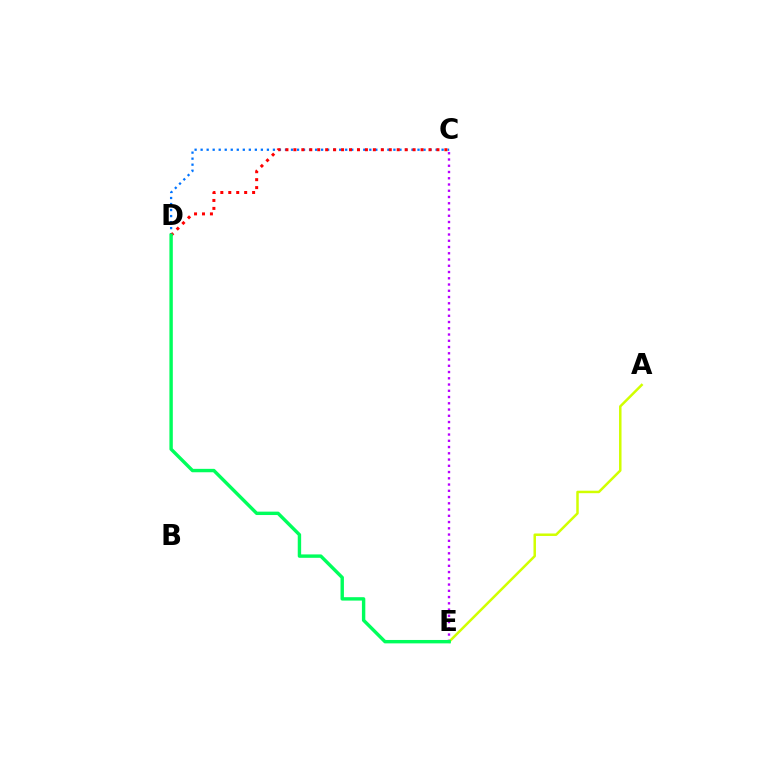{('C', 'E'): [{'color': '#b900ff', 'line_style': 'dotted', 'thickness': 1.7}], ('C', 'D'): [{'color': '#0074ff', 'line_style': 'dotted', 'thickness': 1.64}, {'color': '#ff0000', 'line_style': 'dotted', 'thickness': 2.16}], ('A', 'E'): [{'color': '#d1ff00', 'line_style': 'solid', 'thickness': 1.79}], ('D', 'E'): [{'color': '#00ff5c', 'line_style': 'solid', 'thickness': 2.45}]}